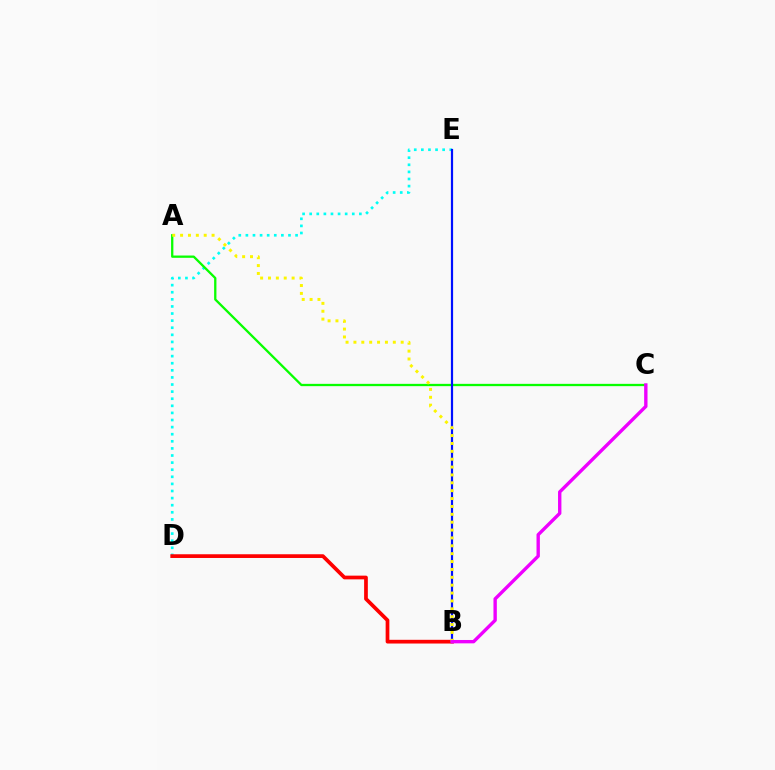{('D', 'E'): [{'color': '#00fff6', 'line_style': 'dotted', 'thickness': 1.93}], ('A', 'C'): [{'color': '#08ff00', 'line_style': 'solid', 'thickness': 1.65}], ('B', 'D'): [{'color': '#ff0000', 'line_style': 'solid', 'thickness': 2.68}], ('B', 'E'): [{'color': '#0010ff', 'line_style': 'solid', 'thickness': 1.59}], ('A', 'B'): [{'color': '#fcf500', 'line_style': 'dotted', 'thickness': 2.14}], ('B', 'C'): [{'color': '#ee00ff', 'line_style': 'solid', 'thickness': 2.42}]}